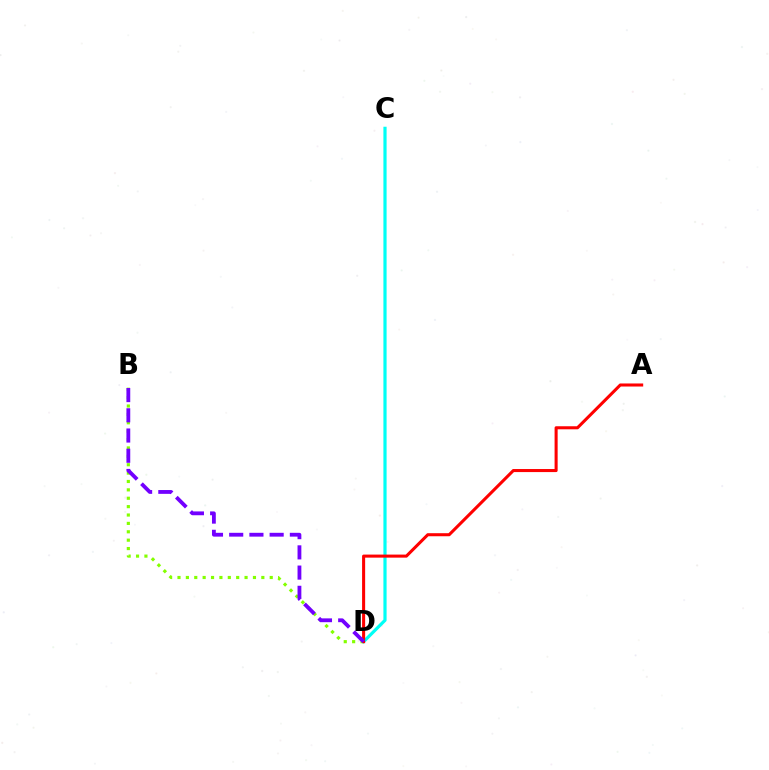{('B', 'D'): [{'color': '#84ff00', 'line_style': 'dotted', 'thickness': 2.28}, {'color': '#7200ff', 'line_style': 'dashed', 'thickness': 2.75}], ('C', 'D'): [{'color': '#00fff6', 'line_style': 'solid', 'thickness': 2.3}], ('A', 'D'): [{'color': '#ff0000', 'line_style': 'solid', 'thickness': 2.2}]}